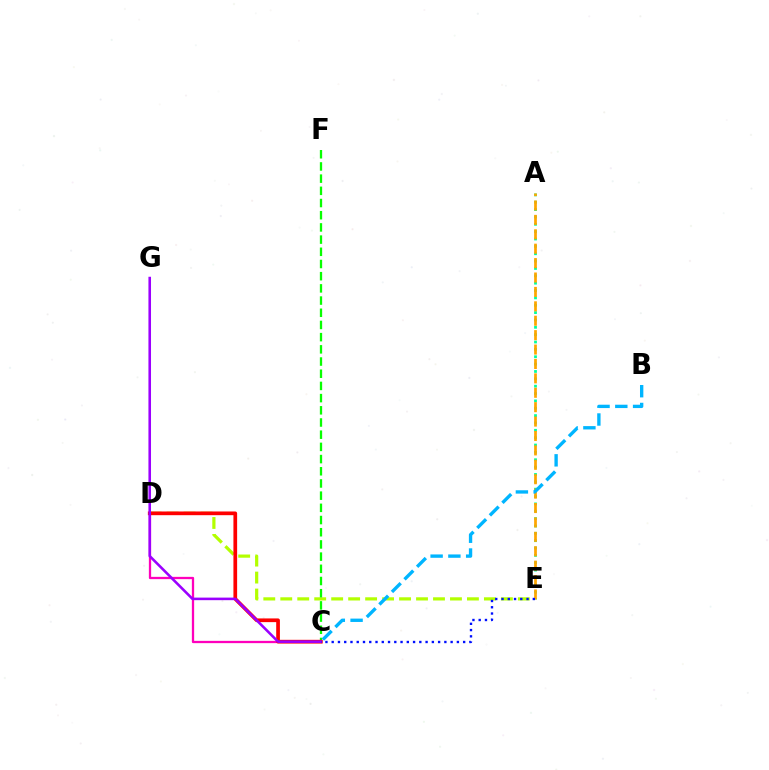{('C', 'D'): [{'color': '#ff00bd', 'line_style': 'solid', 'thickness': 1.64}, {'color': '#ff0000', 'line_style': 'solid', 'thickness': 2.67}], ('D', 'E'): [{'color': '#b3ff00', 'line_style': 'dashed', 'thickness': 2.31}], ('A', 'E'): [{'color': '#00ff9d', 'line_style': 'dotted', 'thickness': 2.0}, {'color': '#ffa500', 'line_style': 'dashed', 'thickness': 1.96}], ('C', 'F'): [{'color': '#08ff00', 'line_style': 'dashed', 'thickness': 1.66}], ('C', 'G'): [{'color': '#9b00ff', 'line_style': 'solid', 'thickness': 1.86}], ('C', 'E'): [{'color': '#0010ff', 'line_style': 'dotted', 'thickness': 1.7}], ('B', 'C'): [{'color': '#00b5ff', 'line_style': 'dashed', 'thickness': 2.41}]}